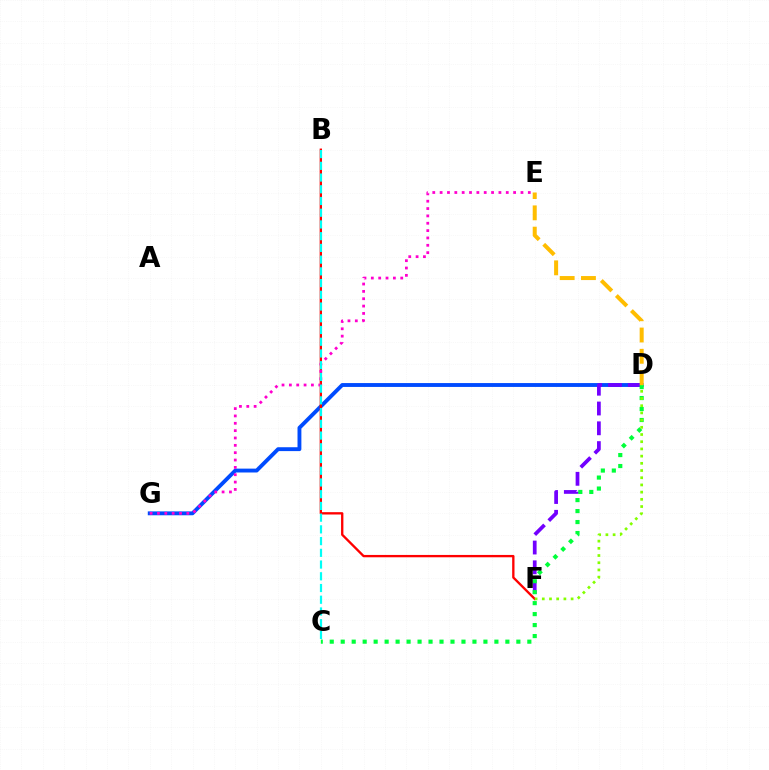{('D', 'G'): [{'color': '#004bff', 'line_style': 'solid', 'thickness': 2.79}], ('B', 'F'): [{'color': '#ff0000', 'line_style': 'solid', 'thickness': 1.68}], ('D', 'F'): [{'color': '#7200ff', 'line_style': 'dashed', 'thickness': 2.69}, {'color': '#84ff00', 'line_style': 'dotted', 'thickness': 1.96}], ('D', 'E'): [{'color': '#ffbd00', 'line_style': 'dashed', 'thickness': 2.89}], ('C', 'D'): [{'color': '#00ff39', 'line_style': 'dotted', 'thickness': 2.98}], ('E', 'G'): [{'color': '#ff00cf', 'line_style': 'dotted', 'thickness': 2.0}], ('B', 'C'): [{'color': '#00fff6', 'line_style': 'dashed', 'thickness': 1.59}]}